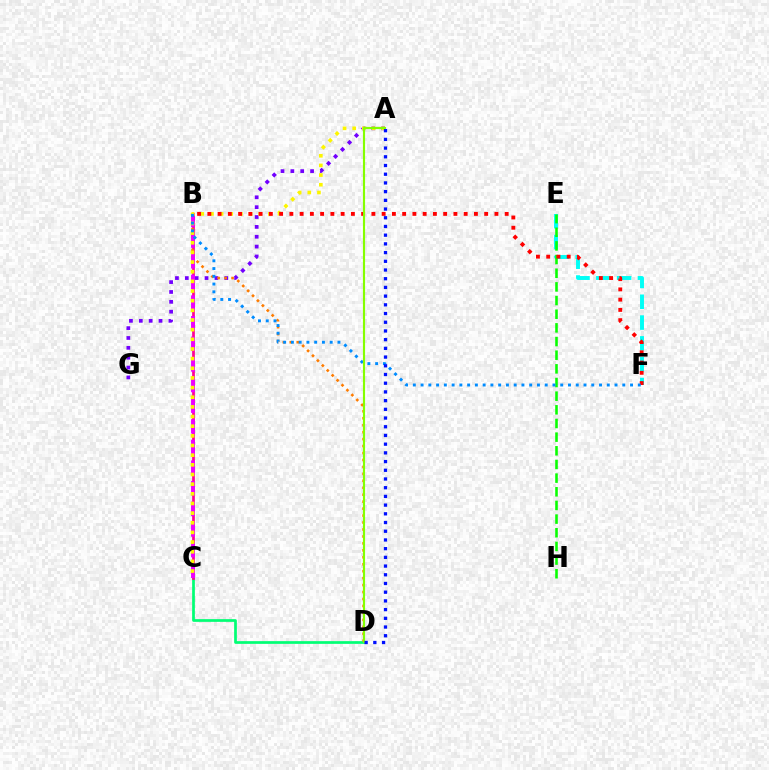{('C', 'D'): [{'color': '#00ff74', 'line_style': 'solid', 'thickness': 1.95}], ('A', 'G'): [{'color': '#7200ff', 'line_style': 'dotted', 'thickness': 2.68}], ('B', 'C'): [{'color': '#ff0094', 'line_style': 'solid', 'thickness': 1.96}, {'color': '#ee00ff', 'line_style': 'dashed', 'thickness': 2.8}], ('E', 'F'): [{'color': '#00fff6', 'line_style': 'dashed', 'thickness': 2.83}], ('B', 'D'): [{'color': '#ff7c00', 'line_style': 'dotted', 'thickness': 1.89}], ('E', 'H'): [{'color': '#08ff00', 'line_style': 'dashed', 'thickness': 1.86}], ('A', 'C'): [{'color': '#fcf500', 'line_style': 'dotted', 'thickness': 2.62}], ('B', 'F'): [{'color': '#ff0000', 'line_style': 'dotted', 'thickness': 2.79}, {'color': '#008cff', 'line_style': 'dotted', 'thickness': 2.11}], ('A', 'D'): [{'color': '#84ff00', 'line_style': 'solid', 'thickness': 1.54}, {'color': '#0010ff', 'line_style': 'dotted', 'thickness': 2.37}]}